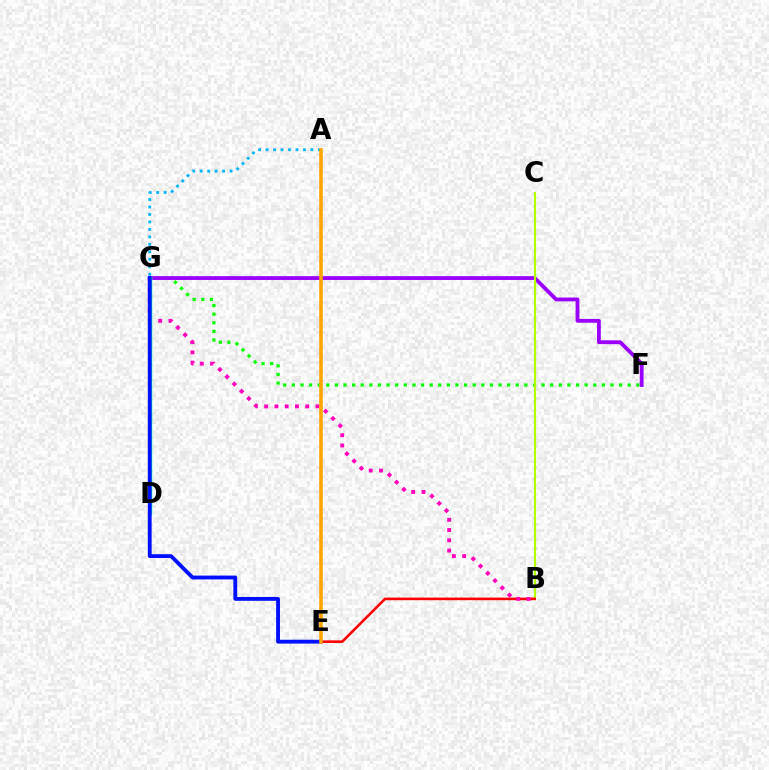{('F', 'G'): [{'color': '#08ff00', 'line_style': 'dotted', 'thickness': 2.34}, {'color': '#9b00ff', 'line_style': 'solid', 'thickness': 2.74}], ('B', 'C'): [{'color': '#b3ff00', 'line_style': 'solid', 'thickness': 1.57}], ('B', 'E'): [{'color': '#ff0000', 'line_style': 'solid', 'thickness': 1.87}], ('B', 'G'): [{'color': '#ff00bd', 'line_style': 'dotted', 'thickness': 2.79}], ('D', 'G'): [{'color': '#00ff9d', 'line_style': 'solid', 'thickness': 2.51}], ('A', 'D'): [{'color': '#00b5ff', 'line_style': 'dotted', 'thickness': 2.03}], ('E', 'G'): [{'color': '#0010ff', 'line_style': 'solid', 'thickness': 2.77}], ('A', 'E'): [{'color': '#ffa500', 'line_style': 'solid', 'thickness': 2.58}]}